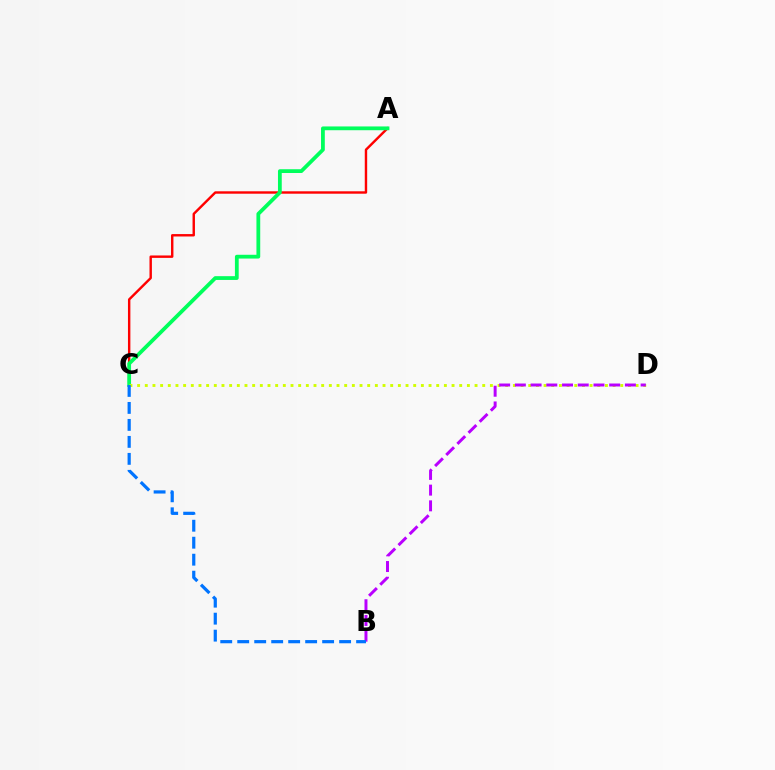{('A', 'C'): [{'color': '#ff0000', 'line_style': 'solid', 'thickness': 1.74}, {'color': '#00ff5c', 'line_style': 'solid', 'thickness': 2.72}], ('C', 'D'): [{'color': '#d1ff00', 'line_style': 'dotted', 'thickness': 2.08}], ('B', 'D'): [{'color': '#b900ff', 'line_style': 'dashed', 'thickness': 2.14}], ('B', 'C'): [{'color': '#0074ff', 'line_style': 'dashed', 'thickness': 2.31}]}